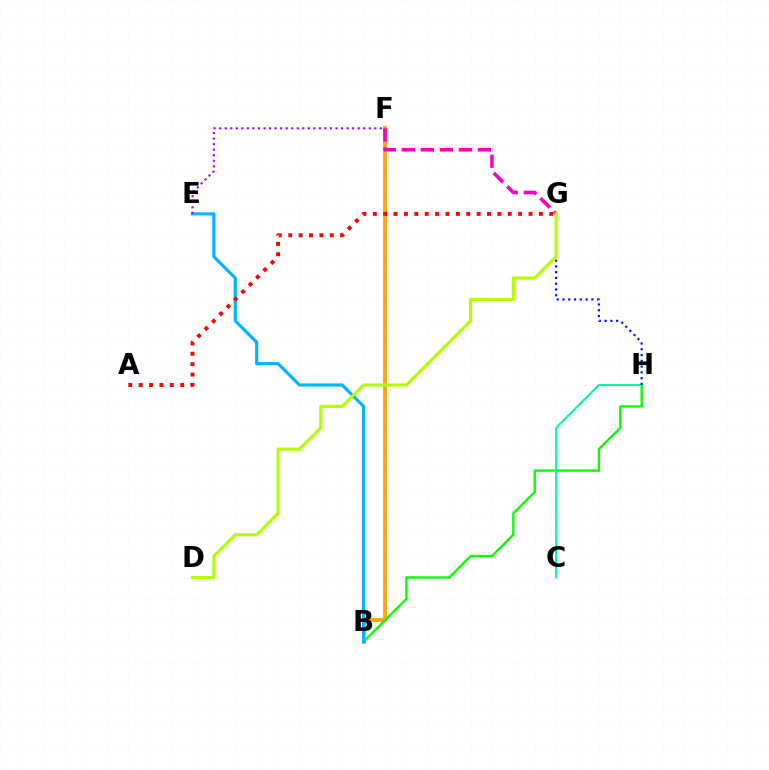{('B', 'F'): [{'color': '#ffa500', 'line_style': 'solid', 'thickness': 2.75}], ('B', 'H'): [{'color': '#08ff00', 'line_style': 'solid', 'thickness': 1.7}], ('F', 'G'): [{'color': '#ff00bd', 'line_style': 'dashed', 'thickness': 2.59}], ('B', 'E'): [{'color': '#00b5ff', 'line_style': 'solid', 'thickness': 2.27}], ('C', 'H'): [{'color': '#00ff9d', 'line_style': 'solid', 'thickness': 1.5}], ('E', 'F'): [{'color': '#9b00ff', 'line_style': 'dotted', 'thickness': 1.5}], ('G', 'H'): [{'color': '#0010ff', 'line_style': 'dotted', 'thickness': 1.57}], ('A', 'G'): [{'color': '#ff0000', 'line_style': 'dotted', 'thickness': 2.82}], ('D', 'G'): [{'color': '#b3ff00', 'line_style': 'solid', 'thickness': 2.27}]}